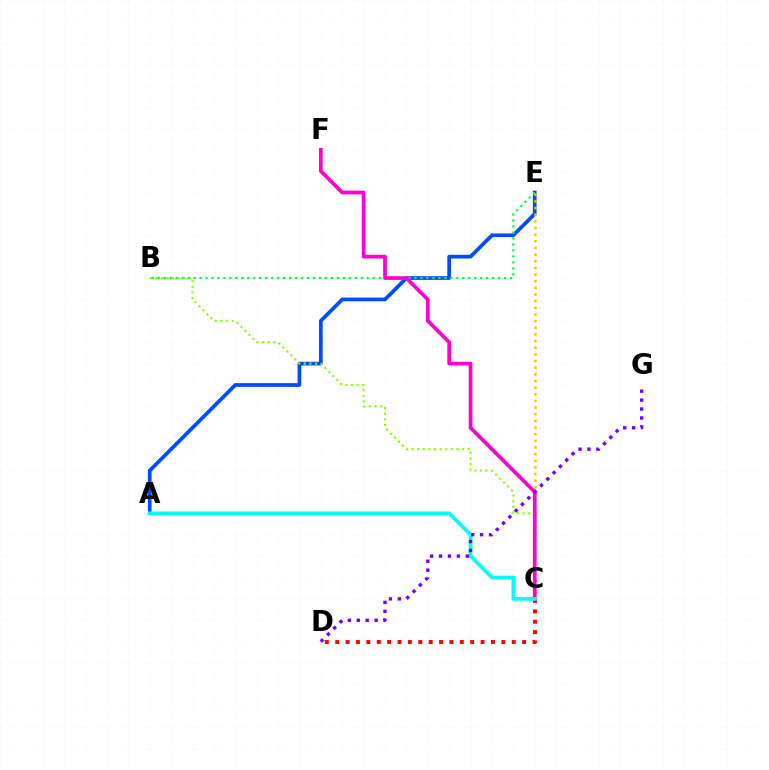{('A', 'E'): [{'color': '#004bff', 'line_style': 'solid', 'thickness': 2.66}], ('B', 'E'): [{'color': '#00ff39', 'line_style': 'dotted', 'thickness': 1.62}], ('C', 'E'): [{'color': '#ffbd00', 'line_style': 'dotted', 'thickness': 1.81}], ('C', 'D'): [{'color': '#ff0000', 'line_style': 'dotted', 'thickness': 2.82}], ('B', 'C'): [{'color': '#84ff00', 'line_style': 'dotted', 'thickness': 1.52}], ('C', 'F'): [{'color': '#ff00cf', 'line_style': 'solid', 'thickness': 2.66}], ('A', 'C'): [{'color': '#00fff6', 'line_style': 'solid', 'thickness': 2.65}], ('D', 'G'): [{'color': '#7200ff', 'line_style': 'dotted', 'thickness': 2.42}]}